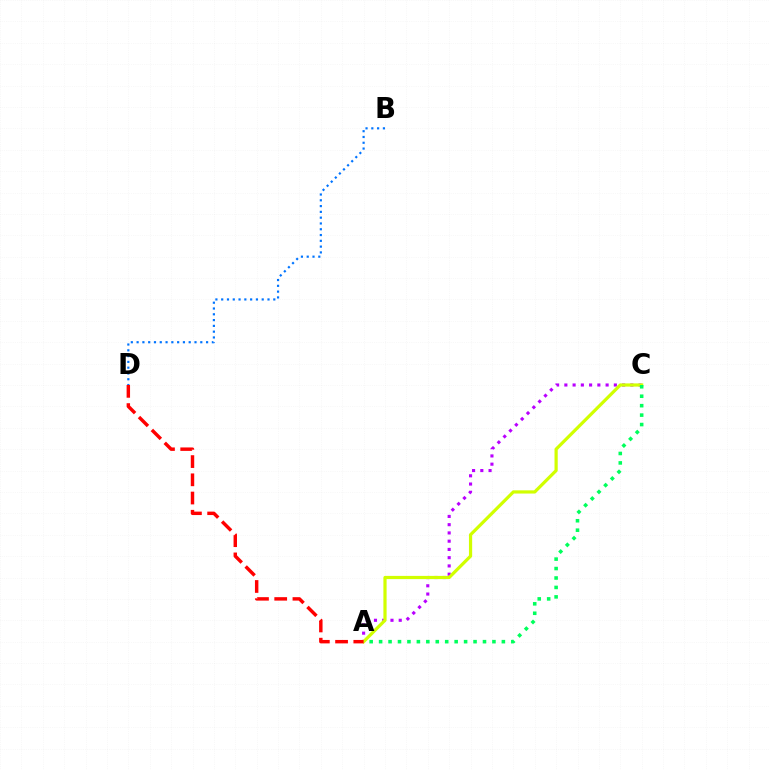{('A', 'C'): [{'color': '#b900ff', 'line_style': 'dotted', 'thickness': 2.24}, {'color': '#d1ff00', 'line_style': 'solid', 'thickness': 2.31}, {'color': '#00ff5c', 'line_style': 'dotted', 'thickness': 2.57}], ('A', 'D'): [{'color': '#ff0000', 'line_style': 'dashed', 'thickness': 2.48}], ('B', 'D'): [{'color': '#0074ff', 'line_style': 'dotted', 'thickness': 1.57}]}